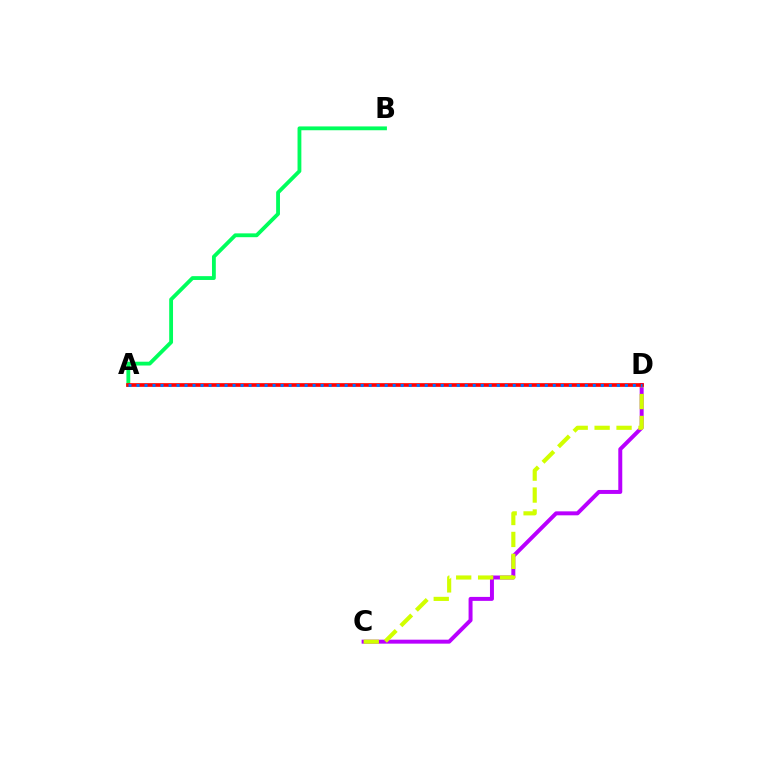{('C', 'D'): [{'color': '#b900ff', 'line_style': 'solid', 'thickness': 2.85}, {'color': '#d1ff00', 'line_style': 'dashed', 'thickness': 2.98}], ('A', 'B'): [{'color': '#00ff5c', 'line_style': 'solid', 'thickness': 2.75}], ('A', 'D'): [{'color': '#ff0000', 'line_style': 'solid', 'thickness': 2.65}, {'color': '#0074ff', 'line_style': 'dotted', 'thickness': 2.17}]}